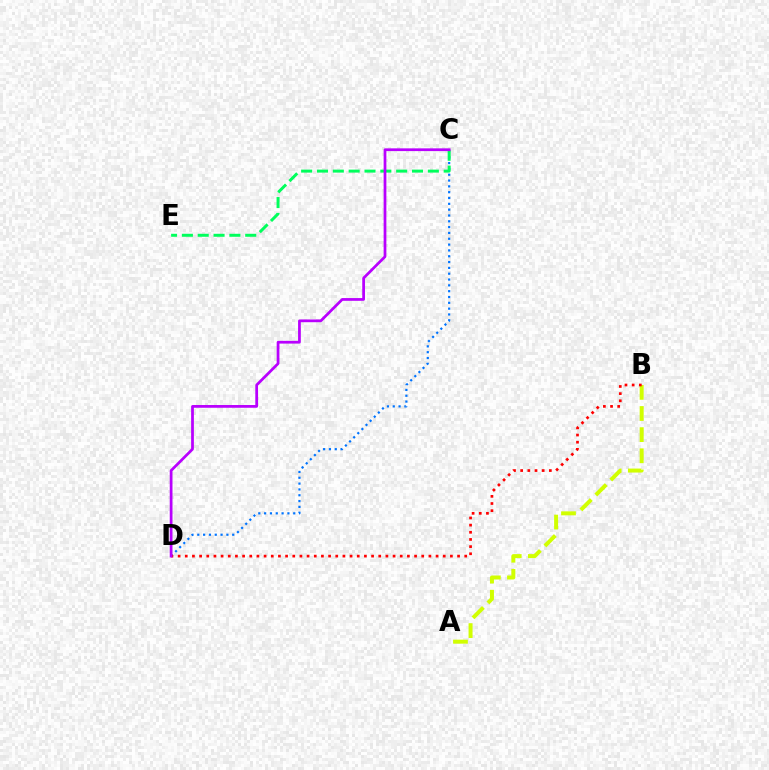{('A', 'B'): [{'color': '#d1ff00', 'line_style': 'dashed', 'thickness': 2.87}], ('C', 'D'): [{'color': '#0074ff', 'line_style': 'dotted', 'thickness': 1.58}, {'color': '#b900ff', 'line_style': 'solid', 'thickness': 1.98}], ('C', 'E'): [{'color': '#00ff5c', 'line_style': 'dashed', 'thickness': 2.15}], ('B', 'D'): [{'color': '#ff0000', 'line_style': 'dotted', 'thickness': 1.95}]}